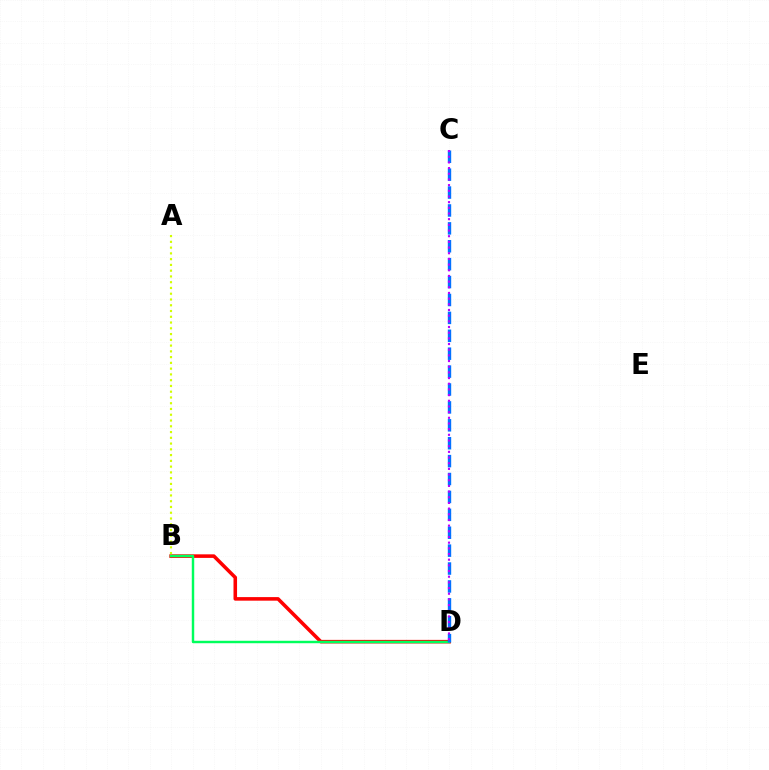{('B', 'D'): [{'color': '#ff0000', 'line_style': 'solid', 'thickness': 2.57}, {'color': '#00ff5c', 'line_style': 'solid', 'thickness': 1.76}], ('C', 'D'): [{'color': '#0074ff', 'line_style': 'dashed', 'thickness': 2.43}, {'color': '#b900ff', 'line_style': 'dotted', 'thickness': 1.54}], ('A', 'B'): [{'color': '#d1ff00', 'line_style': 'dotted', 'thickness': 1.57}]}